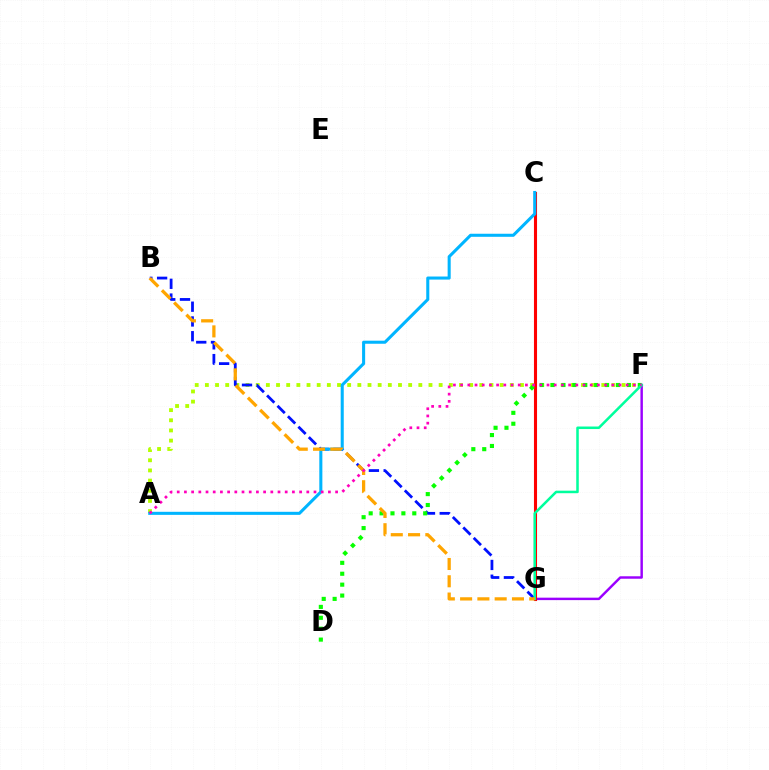{('F', 'G'): [{'color': '#9b00ff', 'line_style': 'solid', 'thickness': 1.76}, {'color': '#00ff9d', 'line_style': 'solid', 'thickness': 1.82}], ('C', 'G'): [{'color': '#ff0000', 'line_style': 'solid', 'thickness': 2.22}], ('A', 'F'): [{'color': '#b3ff00', 'line_style': 'dotted', 'thickness': 2.76}, {'color': '#ff00bd', 'line_style': 'dotted', 'thickness': 1.96}], ('B', 'G'): [{'color': '#0010ff', 'line_style': 'dashed', 'thickness': 2.0}, {'color': '#ffa500', 'line_style': 'dashed', 'thickness': 2.35}], ('A', 'C'): [{'color': '#00b5ff', 'line_style': 'solid', 'thickness': 2.2}], ('D', 'F'): [{'color': '#08ff00', 'line_style': 'dotted', 'thickness': 2.96}]}